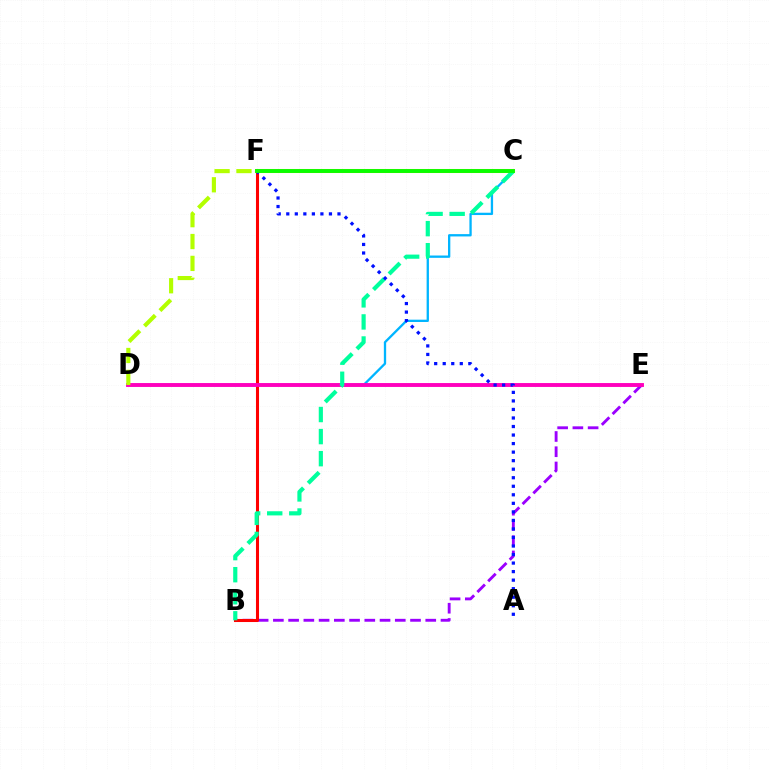{('C', 'D'): [{'color': '#00b5ff', 'line_style': 'solid', 'thickness': 1.66}], ('B', 'E'): [{'color': '#9b00ff', 'line_style': 'dashed', 'thickness': 2.07}], ('B', 'F'): [{'color': '#ff0000', 'line_style': 'solid', 'thickness': 2.2}], ('C', 'F'): [{'color': '#ffa500', 'line_style': 'solid', 'thickness': 2.91}, {'color': '#08ff00', 'line_style': 'solid', 'thickness': 2.78}], ('D', 'E'): [{'color': '#ff00bd', 'line_style': 'solid', 'thickness': 2.8}], ('B', 'C'): [{'color': '#00ff9d', 'line_style': 'dashed', 'thickness': 3.0}], ('A', 'F'): [{'color': '#0010ff', 'line_style': 'dotted', 'thickness': 2.32}], ('D', 'F'): [{'color': '#b3ff00', 'line_style': 'dashed', 'thickness': 2.97}]}